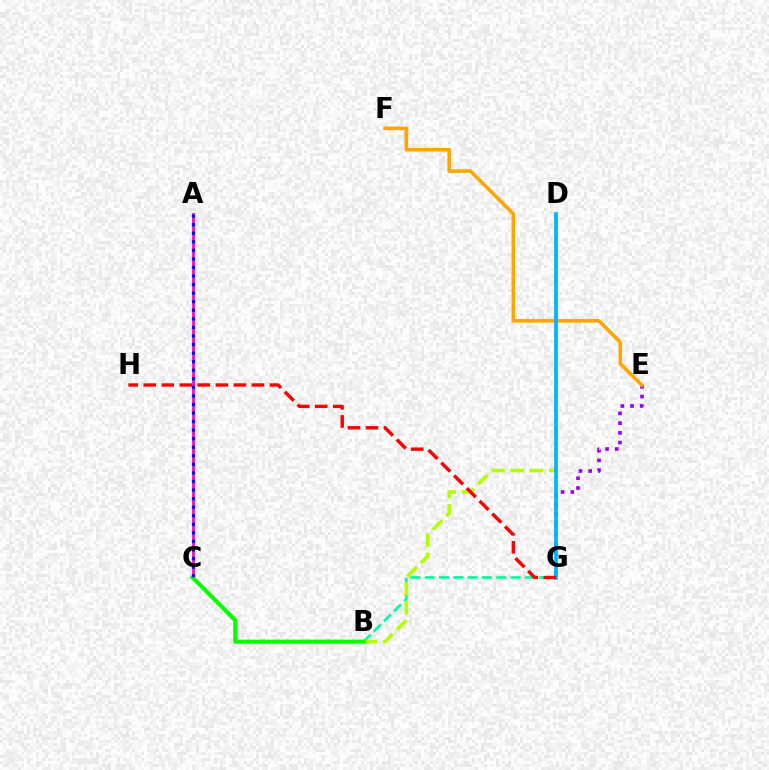{('B', 'G'): [{'color': '#00ff9d', 'line_style': 'dashed', 'thickness': 1.94}], ('E', 'G'): [{'color': '#9b00ff', 'line_style': 'dotted', 'thickness': 2.64}], ('B', 'D'): [{'color': '#b3ff00', 'line_style': 'dashed', 'thickness': 2.6}], ('E', 'F'): [{'color': '#ffa500', 'line_style': 'solid', 'thickness': 2.59}], ('D', 'G'): [{'color': '#00b5ff', 'line_style': 'solid', 'thickness': 2.65}], ('A', 'C'): [{'color': '#ff00bd', 'line_style': 'solid', 'thickness': 1.95}, {'color': '#0010ff', 'line_style': 'dotted', 'thickness': 2.33}], ('B', 'C'): [{'color': '#08ff00', 'line_style': 'solid', 'thickness': 2.94}], ('G', 'H'): [{'color': '#ff0000', 'line_style': 'dashed', 'thickness': 2.45}]}